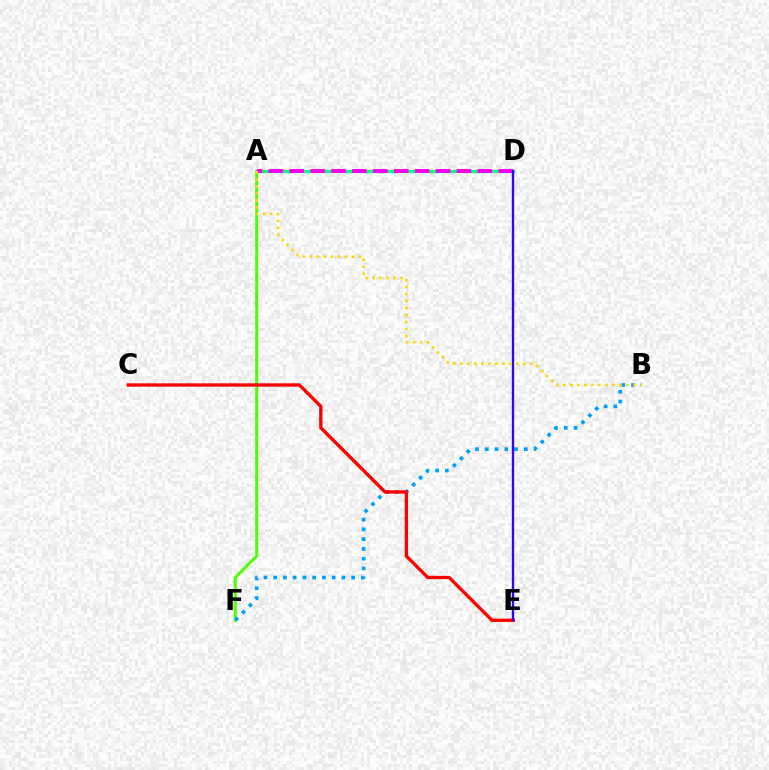{('A', 'F'): [{'color': '#4fff00', 'line_style': 'solid', 'thickness': 2.11}], ('B', 'F'): [{'color': '#009eff', 'line_style': 'dotted', 'thickness': 2.65}], ('C', 'E'): [{'color': '#ff0000', 'line_style': 'solid', 'thickness': 2.4}], ('A', 'D'): [{'color': '#00ff86', 'line_style': 'solid', 'thickness': 2.36}, {'color': '#ff00ed', 'line_style': 'dashed', 'thickness': 2.84}], ('D', 'E'): [{'color': '#3700ff', 'line_style': 'solid', 'thickness': 1.69}], ('A', 'B'): [{'color': '#ffd500', 'line_style': 'dotted', 'thickness': 1.9}]}